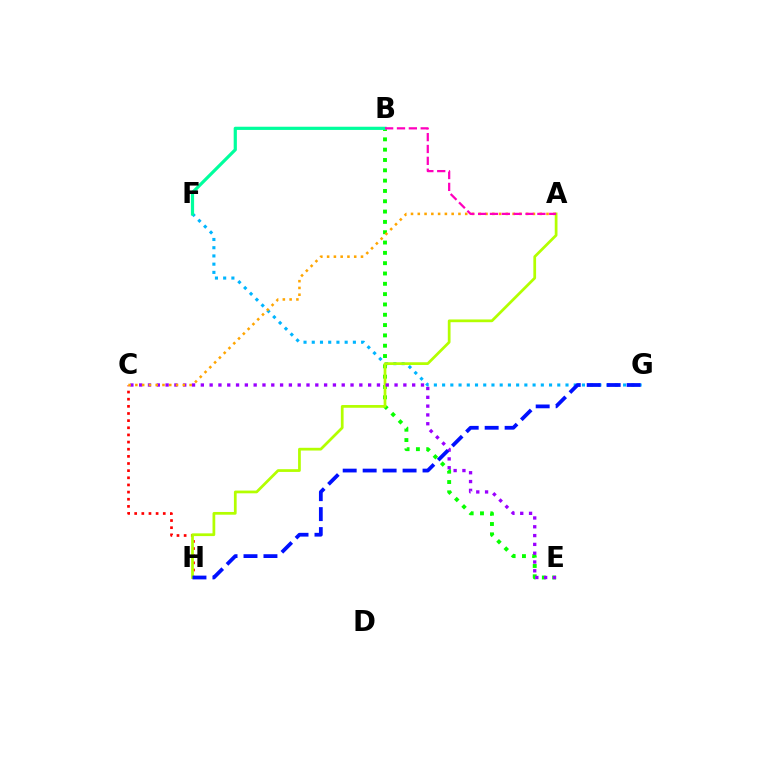{('B', 'E'): [{'color': '#08ff00', 'line_style': 'dotted', 'thickness': 2.8}], ('C', 'H'): [{'color': '#ff0000', 'line_style': 'dotted', 'thickness': 1.94}], ('F', 'G'): [{'color': '#00b5ff', 'line_style': 'dotted', 'thickness': 2.23}], ('A', 'H'): [{'color': '#b3ff00', 'line_style': 'solid', 'thickness': 1.97}], ('B', 'F'): [{'color': '#00ff9d', 'line_style': 'solid', 'thickness': 2.3}], ('C', 'E'): [{'color': '#9b00ff', 'line_style': 'dotted', 'thickness': 2.39}], ('G', 'H'): [{'color': '#0010ff', 'line_style': 'dashed', 'thickness': 2.71}], ('A', 'C'): [{'color': '#ffa500', 'line_style': 'dotted', 'thickness': 1.84}], ('A', 'B'): [{'color': '#ff00bd', 'line_style': 'dashed', 'thickness': 1.61}]}